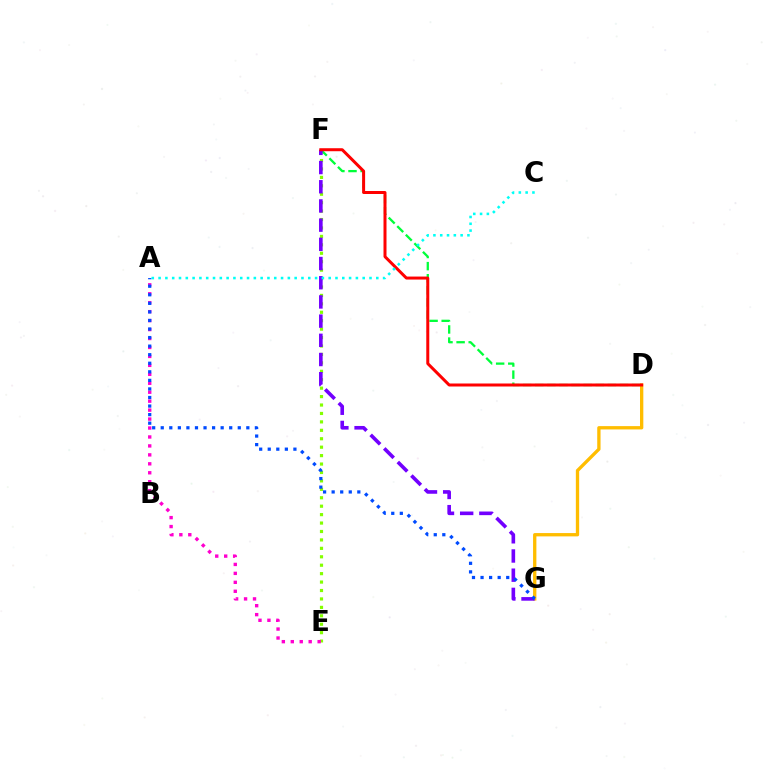{('D', 'G'): [{'color': '#ffbd00', 'line_style': 'solid', 'thickness': 2.39}], ('E', 'F'): [{'color': '#84ff00', 'line_style': 'dotted', 'thickness': 2.29}], ('D', 'F'): [{'color': '#00ff39', 'line_style': 'dashed', 'thickness': 1.64}, {'color': '#ff0000', 'line_style': 'solid', 'thickness': 2.16}], ('F', 'G'): [{'color': '#7200ff', 'line_style': 'dashed', 'thickness': 2.61}], ('A', 'C'): [{'color': '#00fff6', 'line_style': 'dotted', 'thickness': 1.85}], ('A', 'E'): [{'color': '#ff00cf', 'line_style': 'dotted', 'thickness': 2.43}], ('A', 'G'): [{'color': '#004bff', 'line_style': 'dotted', 'thickness': 2.33}]}